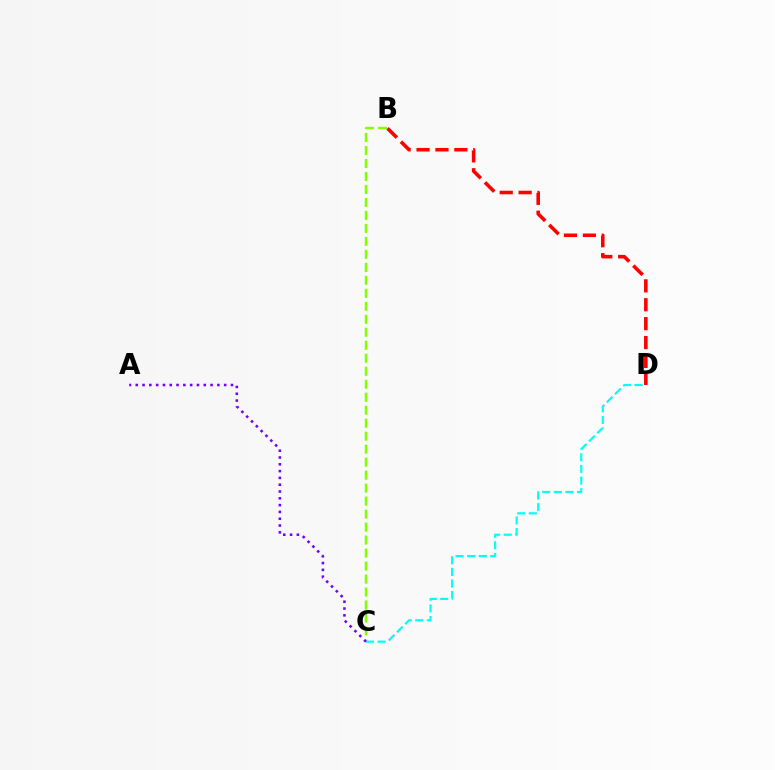{('B', 'D'): [{'color': '#ff0000', 'line_style': 'dashed', 'thickness': 2.57}], ('B', 'C'): [{'color': '#84ff00', 'line_style': 'dashed', 'thickness': 1.76}], ('C', 'D'): [{'color': '#00fff6', 'line_style': 'dashed', 'thickness': 1.58}], ('A', 'C'): [{'color': '#7200ff', 'line_style': 'dotted', 'thickness': 1.85}]}